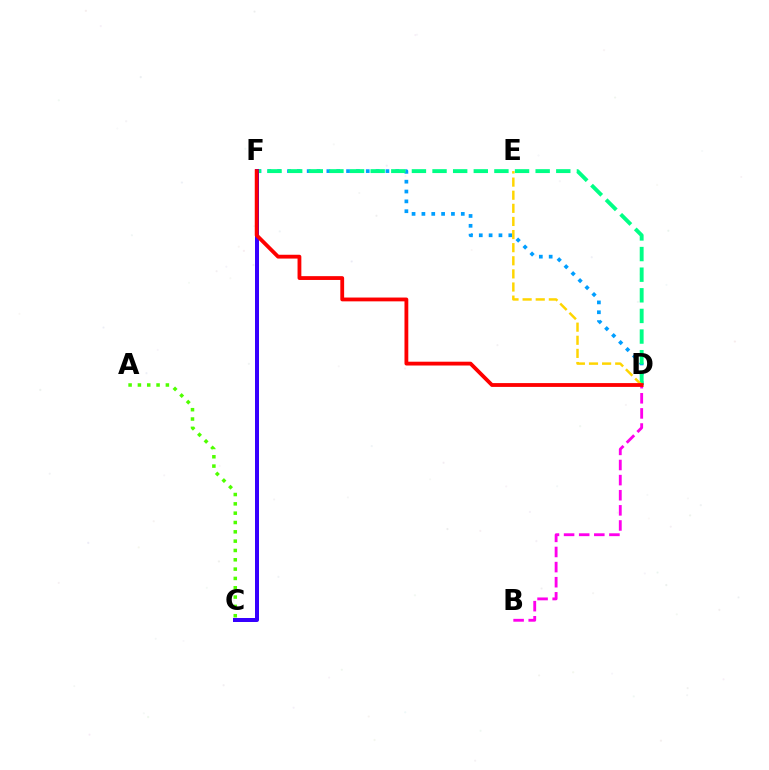{('A', 'C'): [{'color': '#4fff00', 'line_style': 'dotted', 'thickness': 2.53}], ('D', 'F'): [{'color': '#009eff', 'line_style': 'dotted', 'thickness': 2.67}, {'color': '#00ff86', 'line_style': 'dashed', 'thickness': 2.8}, {'color': '#ff0000', 'line_style': 'solid', 'thickness': 2.75}], ('C', 'F'): [{'color': '#3700ff', 'line_style': 'solid', 'thickness': 2.88}], ('D', 'E'): [{'color': '#ffd500', 'line_style': 'dashed', 'thickness': 1.78}], ('B', 'D'): [{'color': '#ff00ed', 'line_style': 'dashed', 'thickness': 2.05}]}